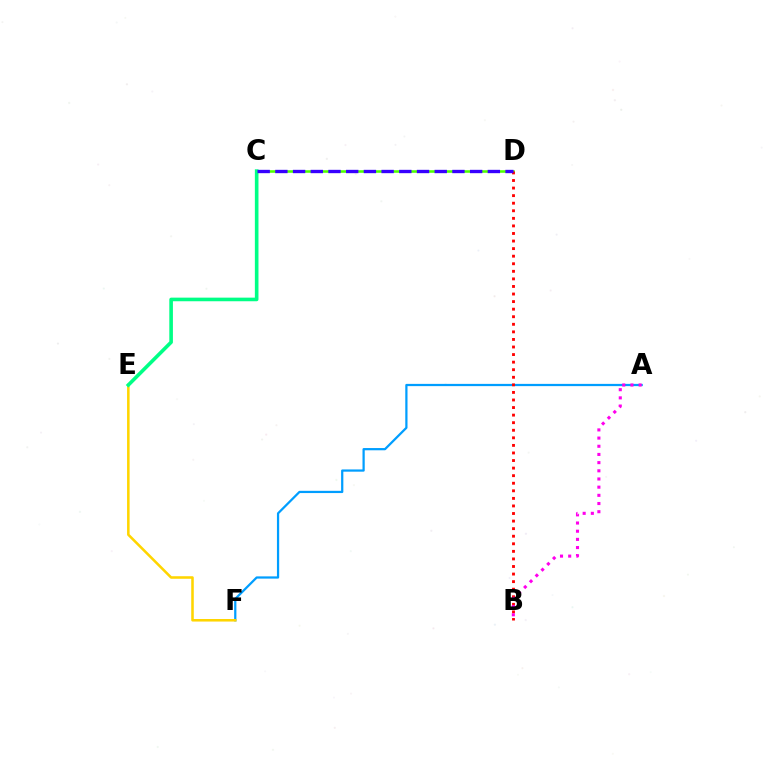{('A', 'F'): [{'color': '#009eff', 'line_style': 'solid', 'thickness': 1.61}], ('E', 'F'): [{'color': '#ffd500', 'line_style': 'solid', 'thickness': 1.84}], ('C', 'D'): [{'color': '#4fff00', 'line_style': 'solid', 'thickness': 1.85}, {'color': '#3700ff', 'line_style': 'dashed', 'thickness': 2.41}], ('B', 'D'): [{'color': '#ff0000', 'line_style': 'dotted', 'thickness': 2.06}], ('C', 'E'): [{'color': '#00ff86', 'line_style': 'solid', 'thickness': 2.6}], ('A', 'B'): [{'color': '#ff00ed', 'line_style': 'dotted', 'thickness': 2.22}]}